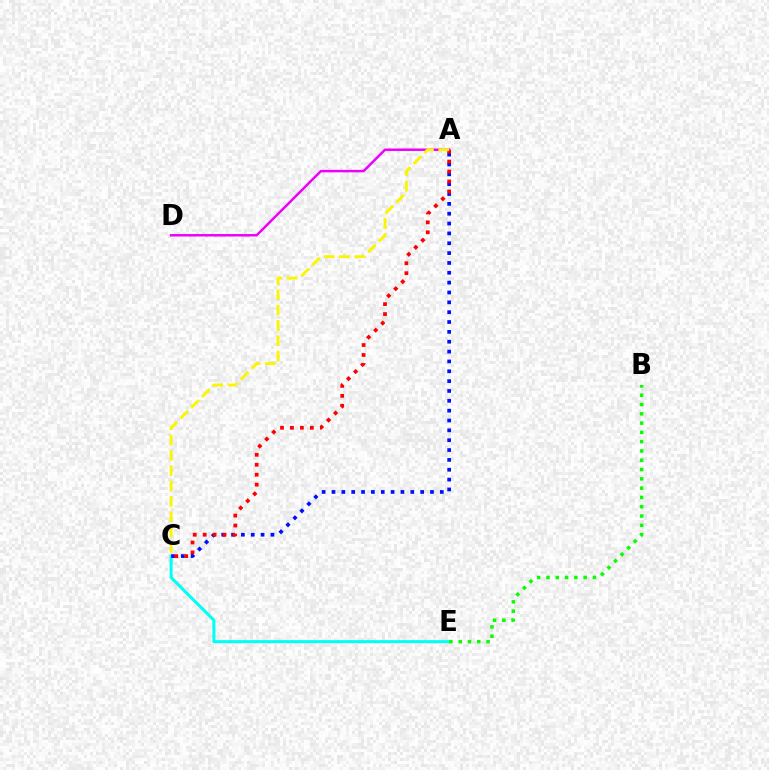{('C', 'E'): [{'color': '#00fff6', 'line_style': 'solid', 'thickness': 2.19}], ('A', 'C'): [{'color': '#0010ff', 'line_style': 'dotted', 'thickness': 2.68}, {'color': '#ff0000', 'line_style': 'dotted', 'thickness': 2.7}, {'color': '#fcf500', 'line_style': 'dashed', 'thickness': 2.08}], ('A', 'D'): [{'color': '#ee00ff', 'line_style': 'solid', 'thickness': 1.78}], ('B', 'E'): [{'color': '#08ff00', 'line_style': 'dotted', 'thickness': 2.52}]}